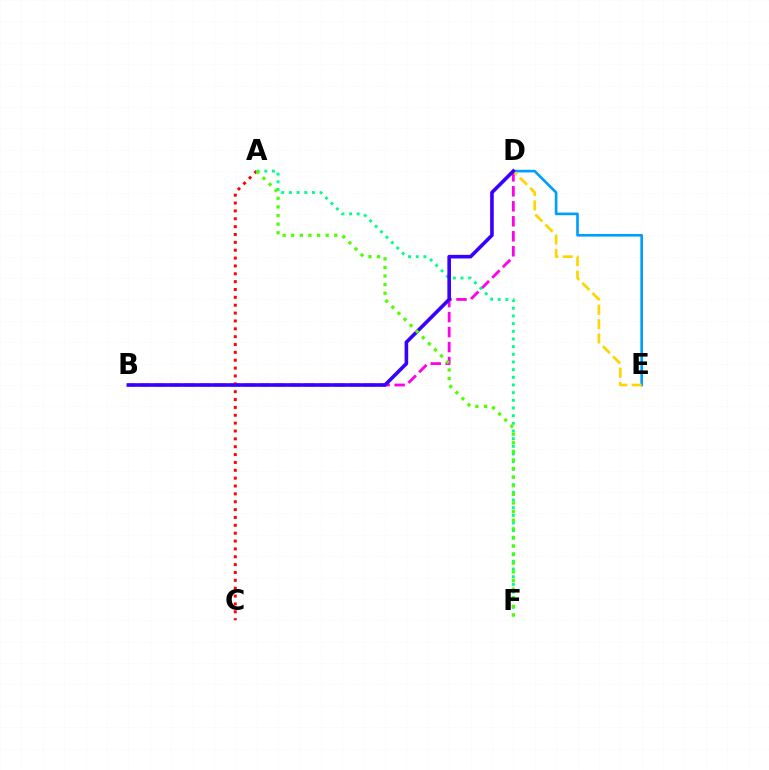{('B', 'D'): [{'color': '#ff00ed', 'line_style': 'dashed', 'thickness': 2.04}, {'color': '#3700ff', 'line_style': 'solid', 'thickness': 2.6}], ('A', 'F'): [{'color': '#00ff86', 'line_style': 'dotted', 'thickness': 2.08}, {'color': '#4fff00', 'line_style': 'dotted', 'thickness': 2.34}], ('D', 'E'): [{'color': '#009eff', 'line_style': 'solid', 'thickness': 1.92}, {'color': '#ffd500', 'line_style': 'dashed', 'thickness': 1.95}], ('A', 'C'): [{'color': '#ff0000', 'line_style': 'dotted', 'thickness': 2.14}]}